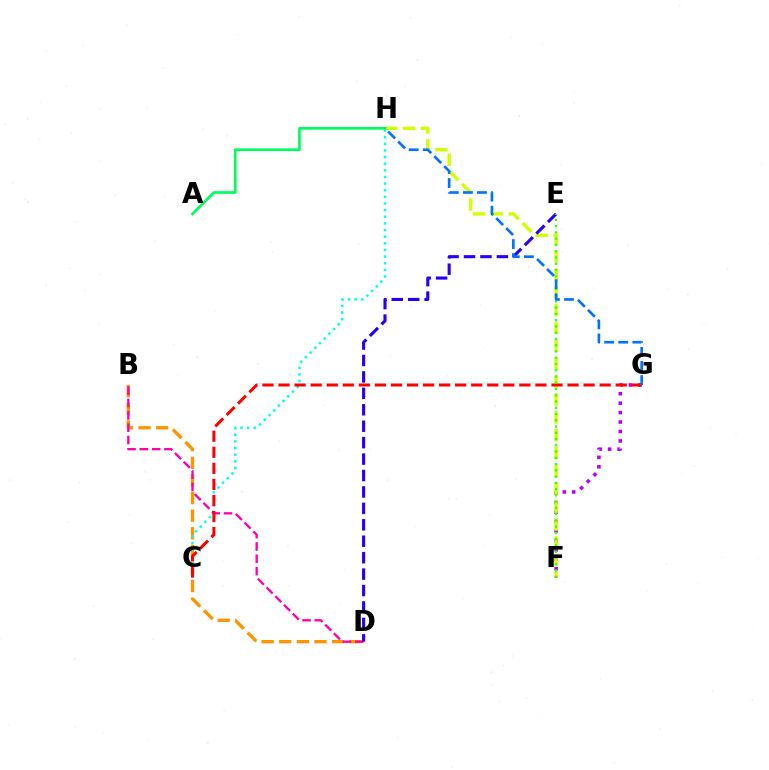{('B', 'D'): [{'color': '#ff9400', 'line_style': 'dashed', 'thickness': 2.39}, {'color': '#ff00ac', 'line_style': 'dashed', 'thickness': 1.67}], ('F', 'G'): [{'color': '#b900ff', 'line_style': 'dotted', 'thickness': 2.57}], ('C', 'H'): [{'color': '#00fff6', 'line_style': 'dotted', 'thickness': 1.8}], ('F', 'H'): [{'color': '#d1ff00', 'line_style': 'dashed', 'thickness': 2.43}], ('C', 'G'): [{'color': '#ff0000', 'line_style': 'dashed', 'thickness': 2.18}], ('A', 'H'): [{'color': '#00ff5c', 'line_style': 'solid', 'thickness': 1.95}], ('D', 'E'): [{'color': '#2500ff', 'line_style': 'dashed', 'thickness': 2.23}], ('E', 'F'): [{'color': '#3dff00', 'line_style': 'dotted', 'thickness': 1.7}], ('G', 'H'): [{'color': '#0074ff', 'line_style': 'dashed', 'thickness': 1.91}]}